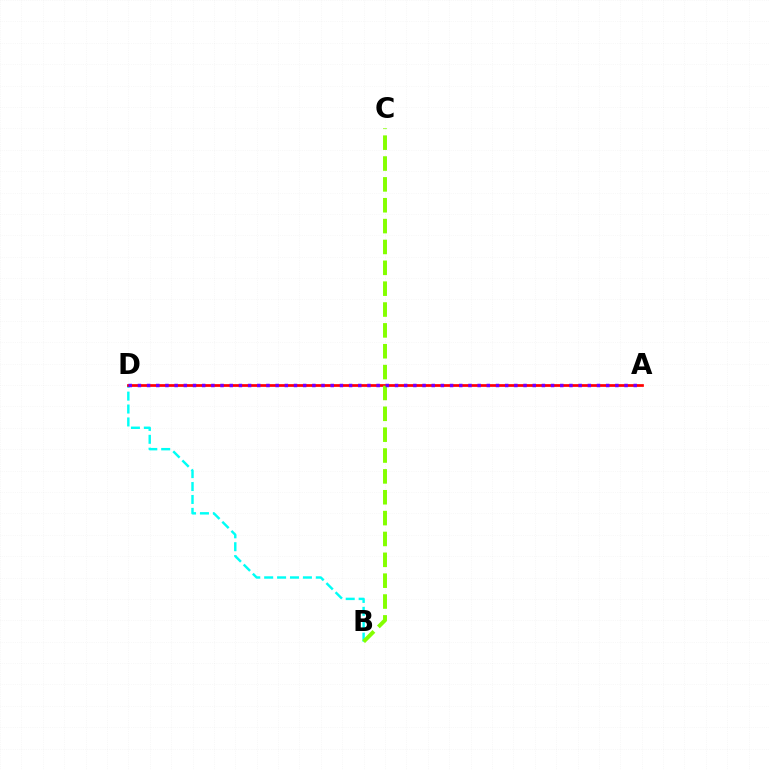{('B', 'D'): [{'color': '#00fff6', 'line_style': 'dashed', 'thickness': 1.75}], ('A', 'D'): [{'color': '#ff0000', 'line_style': 'solid', 'thickness': 1.96}, {'color': '#7200ff', 'line_style': 'dotted', 'thickness': 2.49}], ('B', 'C'): [{'color': '#84ff00', 'line_style': 'dashed', 'thickness': 2.83}]}